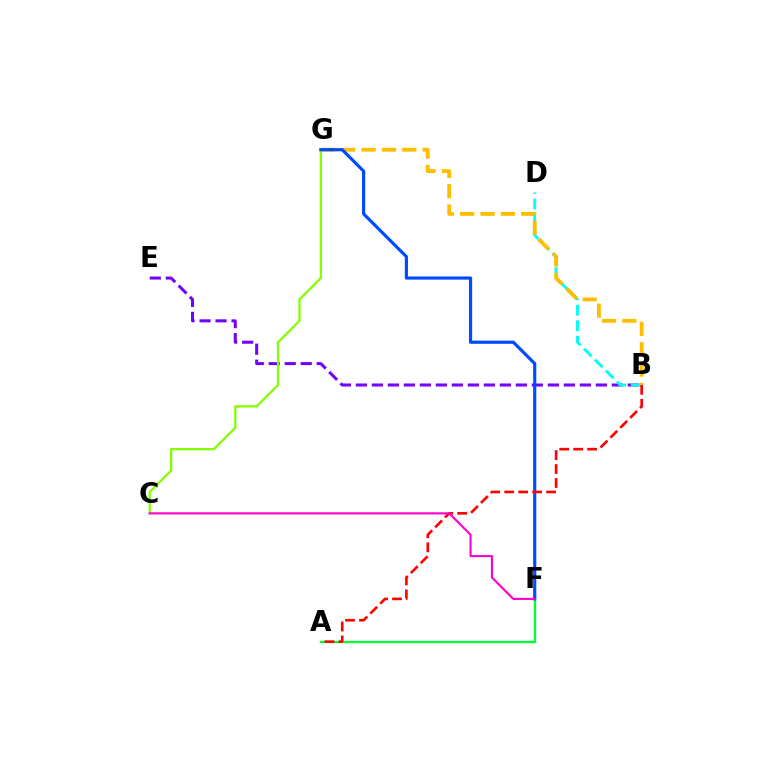{('B', 'E'): [{'color': '#7200ff', 'line_style': 'dashed', 'thickness': 2.17}], ('C', 'G'): [{'color': '#84ff00', 'line_style': 'solid', 'thickness': 1.65}], ('A', 'F'): [{'color': '#00ff39', 'line_style': 'solid', 'thickness': 1.65}], ('B', 'D'): [{'color': '#00fff6', 'line_style': 'dashed', 'thickness': 2.1}], ('B', 'G'): [{'color': '#ffbd00', 'line_style': 'dashed', 'thickness': 2.76}], ('F', 'G'): [{'color': '#004bff', 'line_style': 'solid', 'thickness': 2.28}], ('A', 'B'): [{'color': '#ff0000', 'line_style': 'dashed', 'thickness': 1.9}], ('C', 'F'): [{'color': '#ff00cf', 'line_style': 'solid', 'thickness': 1.53}]}